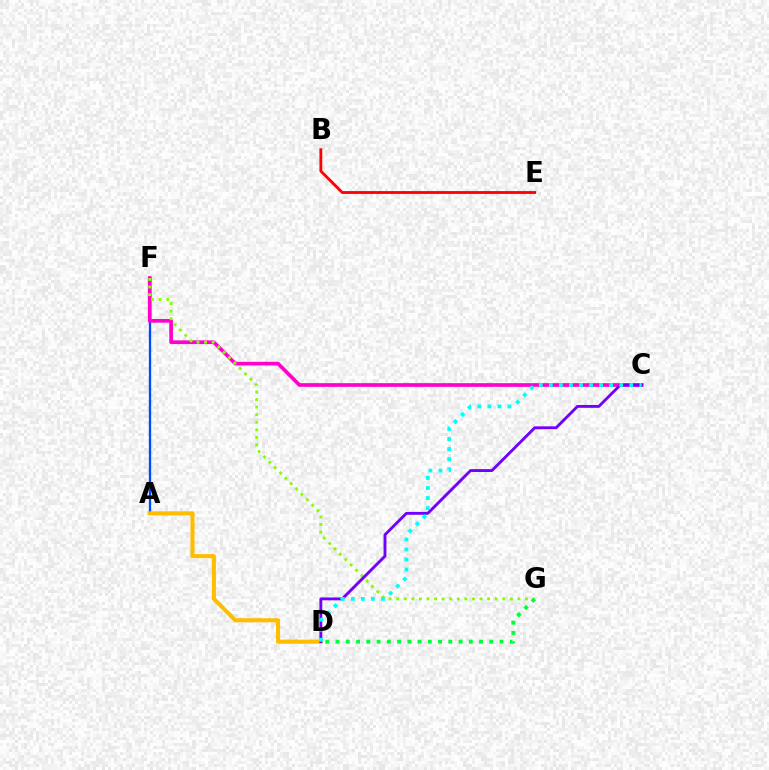{('A', 'F'): [{'color': '#004bff', 'line_style': 'solid', 'thickness': 1.66}], ('B', 'E'): [{'color': '#ff0000', 'line_style': 'solid', 'thickness': 2.04}], ('C', 'F'): [{'color': '#ff00cf', 'line_style': 'solid', 'thickness': 2.65}], ('F', 'G'): [{'color': '#84ff00', 'line_style': 'dotted', 'thickness': 2.06}], ('A', 'D'): [{'color': '#ffbd00', 'line_style': 'solid', 'thickness': 2.92}], ('C', 'D'): [{'color': '#7200ff', 'line_style': 'solid', 'thickness': 2.07}, {'color': '#00fff6', 'line_style': 'dotted', 'thickness': 2.73}], ('D', 'G'): [{'color': '#00ff39', 'line_style': 'dotted', 'thickness': 2.78}]}